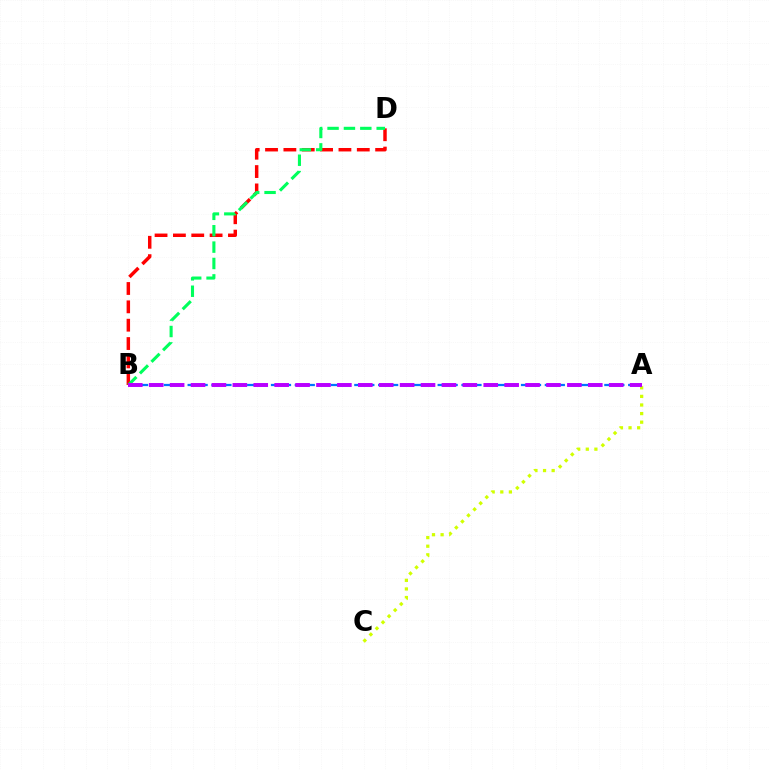{('A', 'C'): [{'color': '#d1ff00', 'line_style': 'dotted', 'thickness': 2.34}], ('B', 'D'): [{'color': '#ff0000', 'line_style': 'dashed', 'thickness': 2.49}, {'color': '#00ff5c', 'line_style': 'dashed', 'thickness': 2.22}], ('A', 'B'): [{'color': '#0074ff', 'line_style': 'dashed', 'thickness': 1.62}, {'color': '#b900ff', 'line_style': 'dashed', 'thickness': 2.84}]}